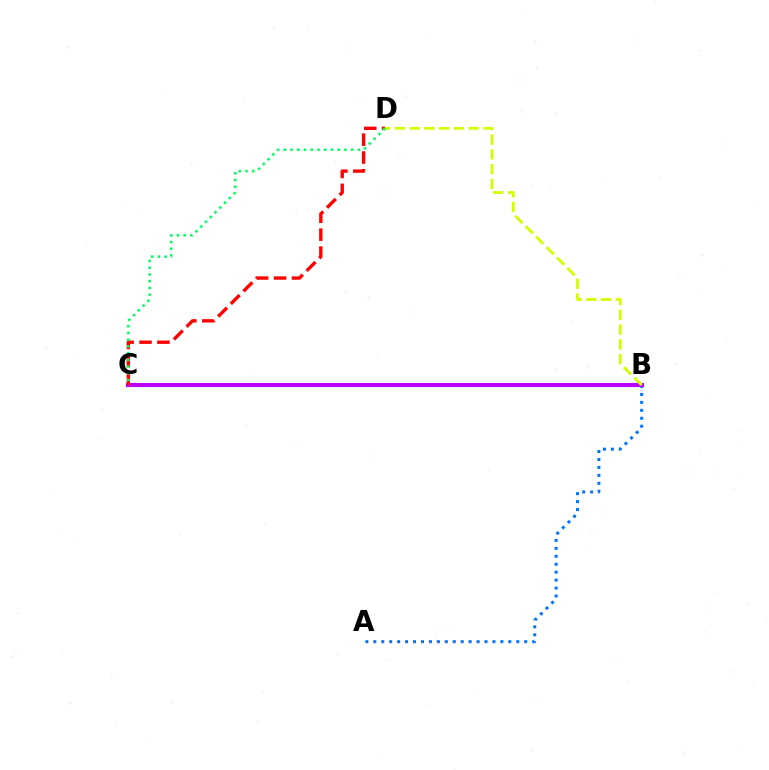{('A', 'B'): [{'color': '#0074ff', 'line_style': 'dotted', 'thickness': 2.16}], ('B', 'C'): [{'color': '#b900ff', 'line_style': 'solid', 'thickness': 2.95}], ('B', 'D'): [{'color': '#d1ff00', 'line_style': 'dashed', 'thickness': 2.01}], ('C', 'D'): [{'color': '#ff0000', 'line_style': 'dashed', 'thickness': 2.43}, {'color': '#00ff5c', 'line_style': 'dotted', 'thickness': 1.83}]}